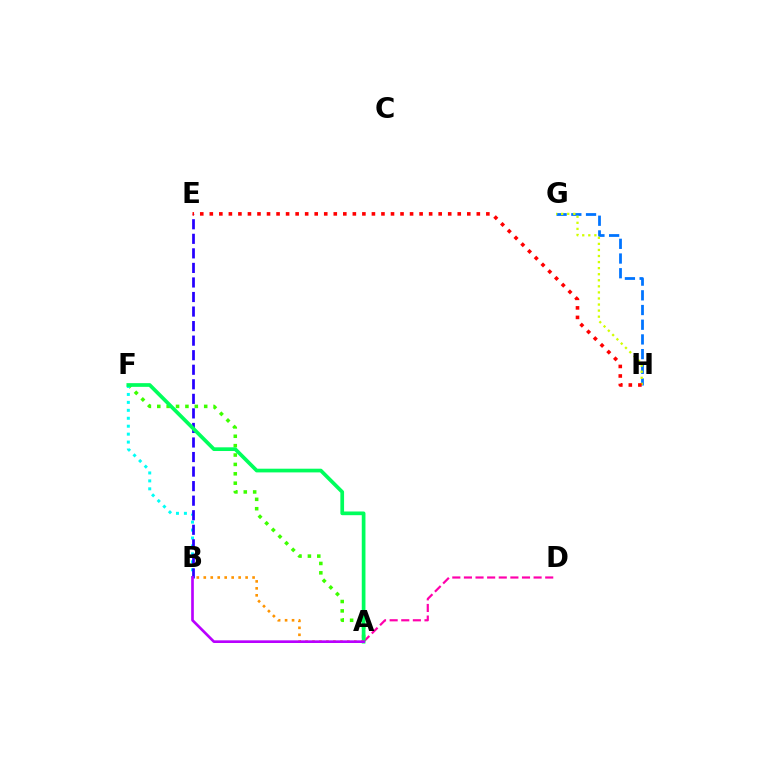{('G', 'H'): [{'color': '#0074ff', 'line_style': 'dashed', 'thickness': 2.0}, {'color': '#d1ff00', 'line_style': 'dotted', 'thickness': 1.65}], ('A', 'F'): [{'color': '#3dff00', 'line_style': 'dotted', 'thickness': 2.55}, {'color': '#00ff5c', 'line_style': 'solid', 'thickness': 2.67}], ('B', 'F'): [{'color': '#00fff6', 'line_style': 'dotted', 'thickness': 2.16}], ('A', 'D'): [{'color': '#ff00ac', 'line_style': 'dashed', 'thickness': 1.58}], ('B', 'E'): [{'color': '#2500ff', 'line_style': 'dashed', 'thickness': 1.98}], ('E', 'H'): [{'color': '#ff0000', 'line_style': 'dotted', 'thickness': 2.59}], ('A', 'B'): [{'color': '#ff9400', 'line_style': 'dotted', 'thickness': 1.89}, {'color': '#b900ff', 'line_style': 'solid', 'thickness': 1.92}]}